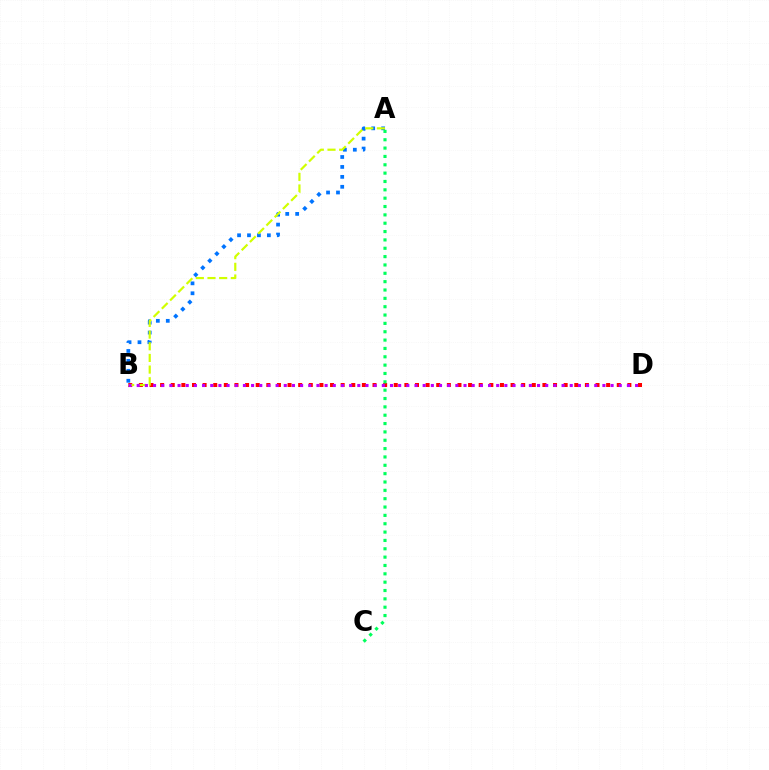{('A', 'B'): [{'color': '#0074ff', 'line_style': 'dotted', 'thickness': 2.7}, {'color': '#d1ff00', 'line_style': 'dashed', 'thickness': 1.58}], ('B', 'D'): [{'color': '#ff0000', 'line_style': 'dotted', 'thickness': 2.89}, {'color': '#b900ff', 'line_style': 'dotted', 'thickness': 2.22}], ('A', 'C'): [{'color': '#00ff5c', 'line_style': 'dotted', 'thickness': 2.27}]}